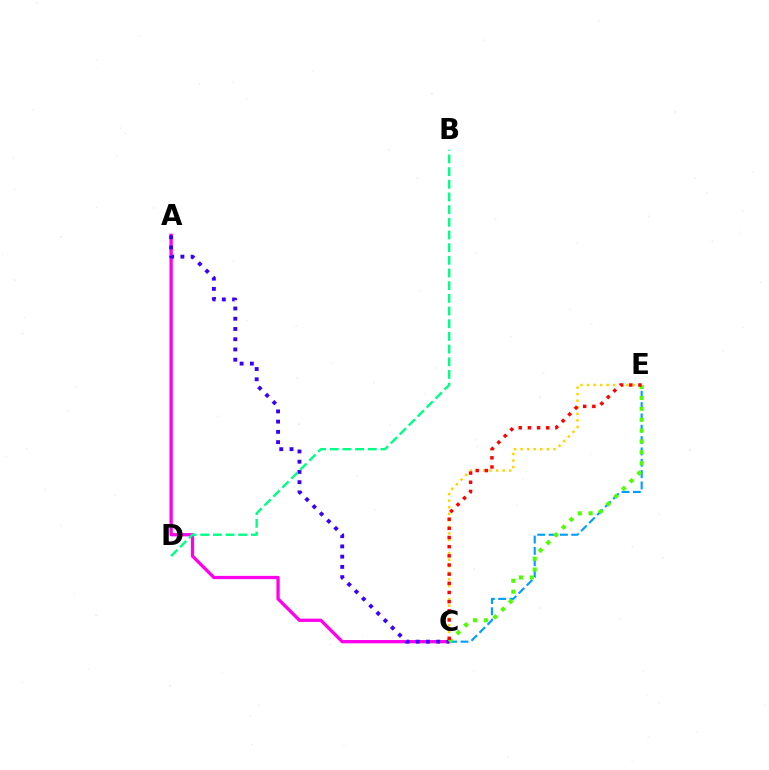{('A', 'C'): [{'color': '#ff00ed', 'line_style': 'solid', 'thickness': 2.36}, {'color': '#3700ff', 'line_style': 'dotted', 'thickness': 2.78}], ('B', 'D'): [{'color': '#00ff86', 'line_style': 'dashed', 'thickness': 1.72}], ('C', 'E'): [{'color': '#009eff', 'line_style': 'dashed', 'thickness': 1.54}, {'color': '#ffd500', 'line_style': 'dotted', 'thickness': 1.78}, {'color': '#4fff00', 'line_style': 'dotted', 'thickness': 2.96}, {'color': '#ff0000', 'line_style': 'dotted', 'thickness': 2.49}]}